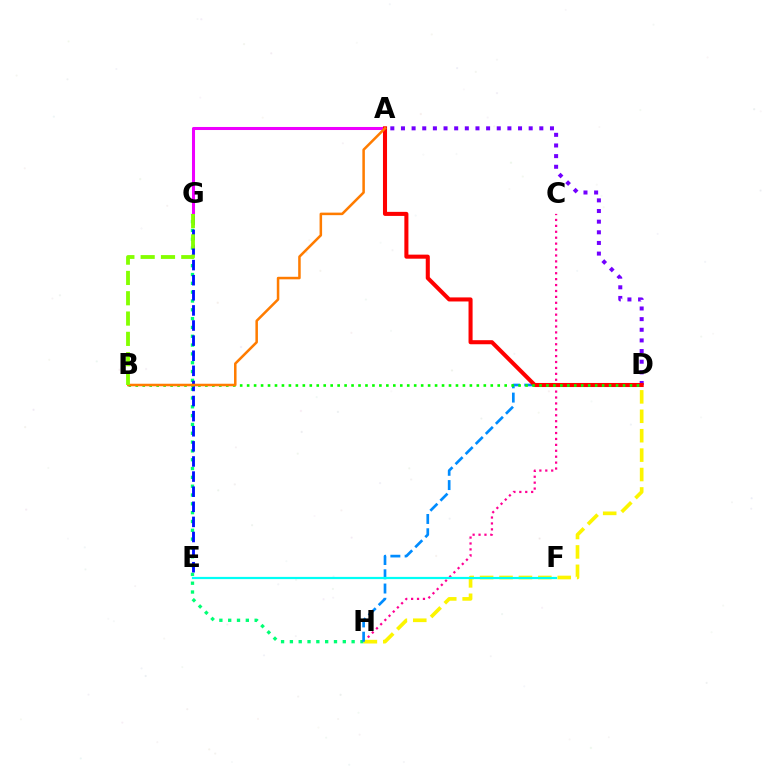{('G', 'H'): [{'color': '#00ff74', 'line_style': 'dotted', 'thickness': 2.4}], ('C', 'H'): [{'color': '#ff0094', 'line_style': 'dotted', 'thickness': 1.61}], ('E', 'G'): [{'color': '#0010ff', 'line_style': 'dashed', 'thickness': 2.05}], ('D', 'H'): [{'color': '#fcf500', 'line_style': 'dashed', 'thickness': 2.64}, {'color': '#008cff', 'line_style': 'dashed', 'thickness': 1.94}], ('E', 'F'): [{'color': '#00fff6', 'line_style': 'solid', 'thickness': 1.6}], ('A', 'G'): [{'color': '#ee00ff', 'line_style': 'solid', 'thickness': 2.19}], ('A', 'D'): [{'color': '#7200ff', 'line_style': 'dotted', 'thickness': 2.89}, {'color': '#ff0000', 'line_style': 'solid', 'thickness': 2.92}], ('B', 'D'): [{'color': '#08ff00', 'line_style': 'dotted', 'thickness': 1.89}], ('A', 'B'): [{'color': '#ff7c00', 'line_style': 'solid', 'thickness': 1.82}], ('B', 'G'): [{'color': '#84ff00', 'line_style': 'dashed', 'thickness': 2.76}]}